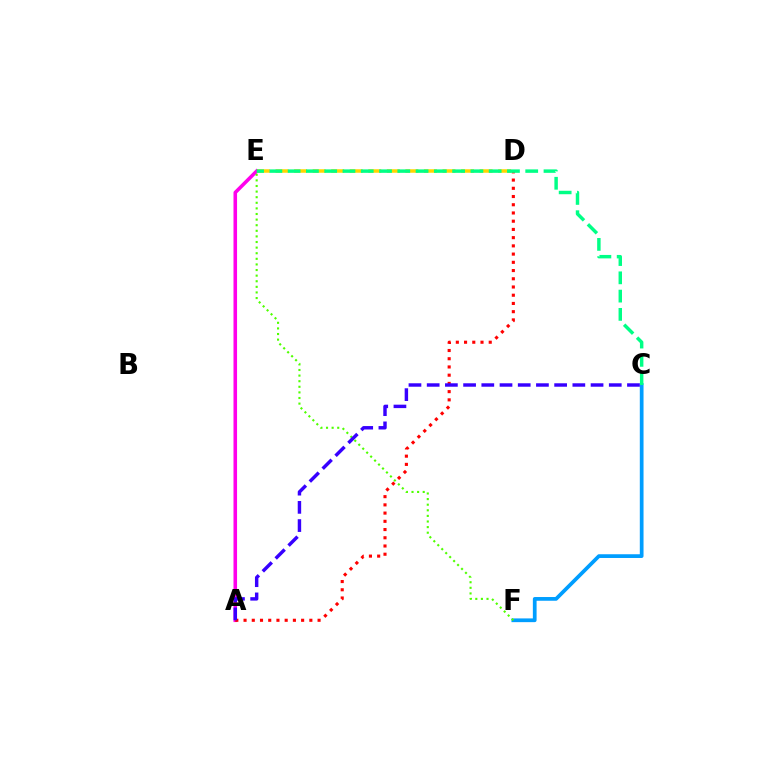{('C', 'F'): [{'color': '#009eff', 'line_style': 'solid', 'thickness': 2.69}], ('A', 'E'): [{'color': '#ff00ed', 'line_style': 'solid', 'thickness': 2.57}], ('A', 'D'): [{'color': '#ff0000', 'line_style': 'dotted', 'thickness': 2.23}], ('E', 'F'): [{'color': '#4fff00', 'line_style': 'dotted', 'thickness': 1.52}], ('D', 'E'): [{'color': '#ffd500', 'line_style': 'dashed', 'thickness': 2.52}], ('A', 'C'): [{'color': '#3700ff', 'line_style': 'dashed', 'thickness': 2.47}], ('C', 'E'): [{'color': '#00ff86', 'line_style': 'dashed', 'thickness': 2.48}]}